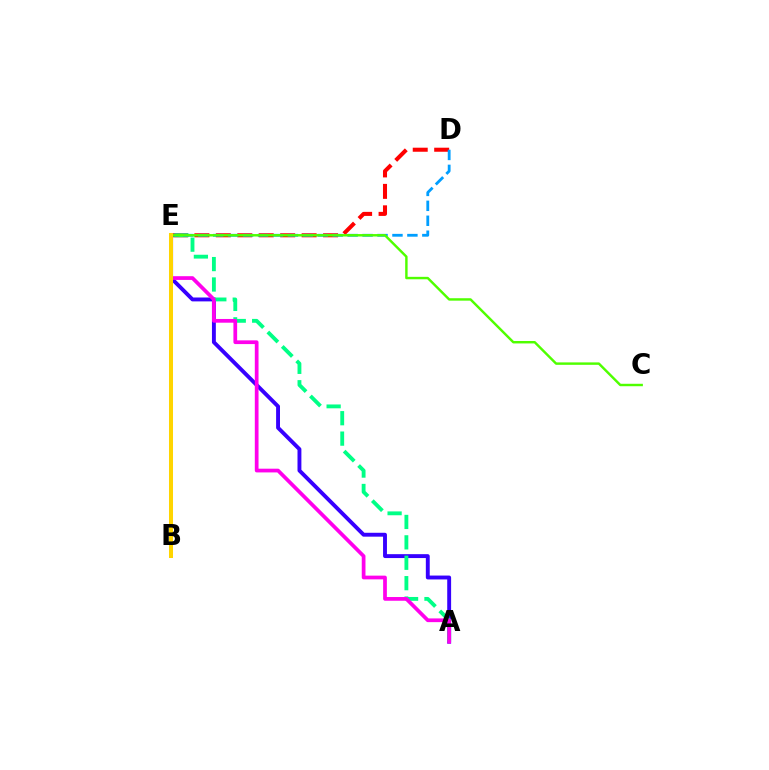{('D', 'E'): [{'color': '#ff0000', 'line_style': 'dashed', 'thickness': 2.91}, {'color': '#009eff', 'line_style': 'dashed', 'thickness': 2.03}], ('A', 'E'): [{'color': '#3700ff', 'line_style': 'solid', 'thickness': 2.8}, {'color': '#00ff86', 'line_style': 'dashed', 'thickness': 2.77}, {'color': '#ff00ed', 'line_style': 'solid', 'thickness': 2.68}], ('C', 'E'): [{'color': '#4fff00', 'line_style': 'solid', 'thickness': 1.75}], ('B', 'E'): [{'color': '#ffd500', 'line_style': 'solid', 'thickness': 2.89}]}